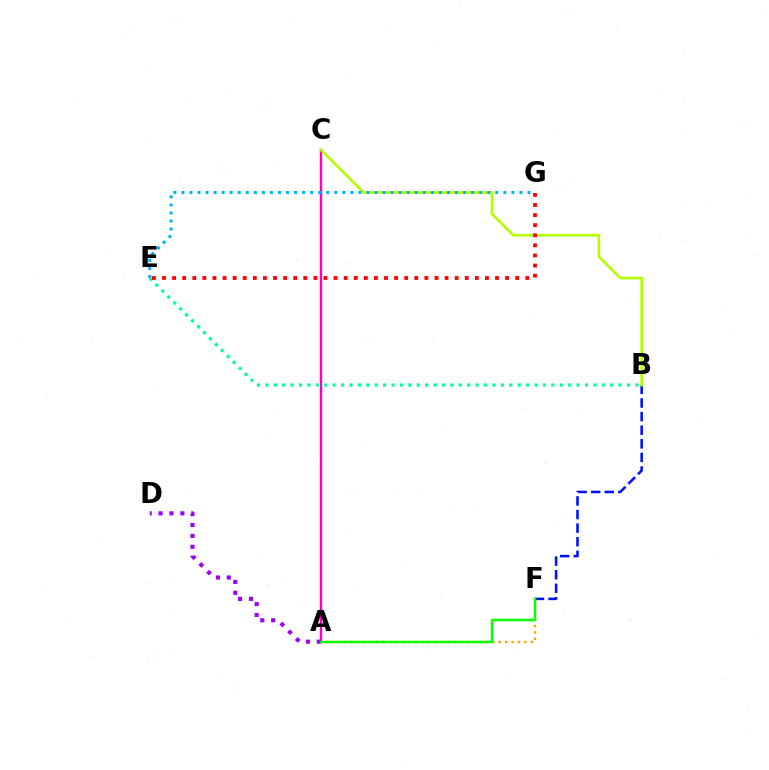{('B', 'F'): [{'color': '#0010ff', 'line_style': 'dashed', 'thickness': 1.85}], ('A', 'F'): [{'color': '#ffa500', 'line_style': 'dotted', 'thickness': 1.75}, {'color': '#08ff00', 'line_style': 'solid', 'thickness': 1.79}], ('A', 'C'): [{'color': '#ff00bd', 'line_style': 'solid', 'thickness': 1.74}], ('A', 'D'): [{'color': '#9b00ff', 'line_style': 'dotted', 'thickness': 2.96}], ('B', 'E'): [{'color': '#00ff9d', 'line_style': 'dotted', 'thickness': 2.29}], ('B', 'C'): [{'color': '#b3ff00', 'line_style': 'solid', 'thickness': 1.89}], ('E', 'G'): [{'color': '#00b5ff', 'line_style': 'dotted', 'thickness': 2.19}, {'color': '#ff0000', 'line_style': 'dotted', 'thickness': 2.74}]}